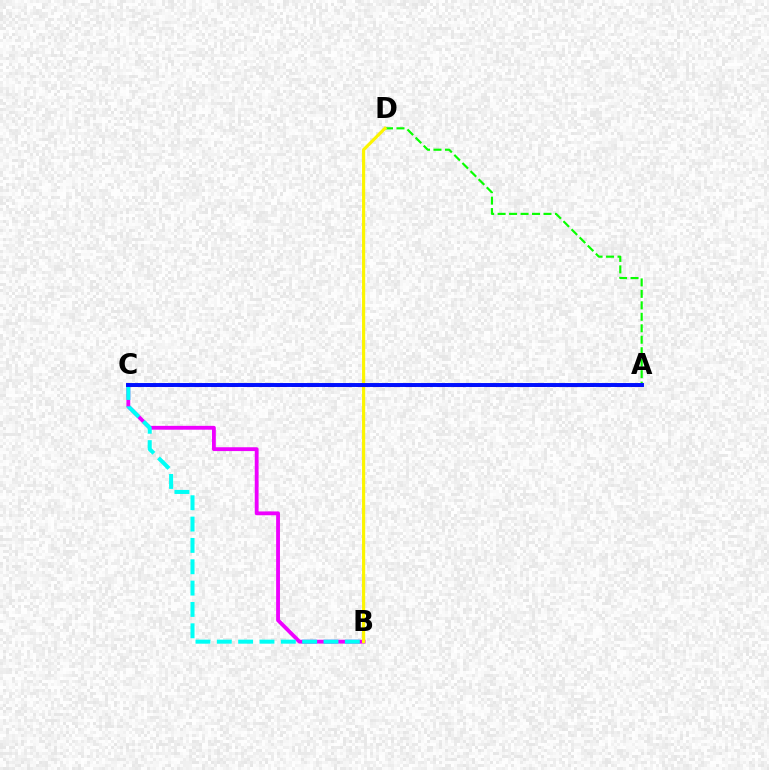{('A', 'D'): [{'color': '#08ff00', 'line_style': 'dashed', 'thickness': 1.56}], ('B', 'C'): [{'color': '#ee00ff', 'line_style': 'solid', 'thickness': 2.76}, {'color': '#00fff6', 'line_style': 'dashed', 'thickness': 2.9}], ('B', 'D'): [{'color': '#fcf500', 'line_style': 'solid', 'thickness': 2.27}], ('A', 'C'): [{'color': '#ff0000', 'line_style': 'dashed', 'thickness': 2.2}, {'color': '#0010ff', 'line_style': 'solid', 'thickness': 2.83}]}